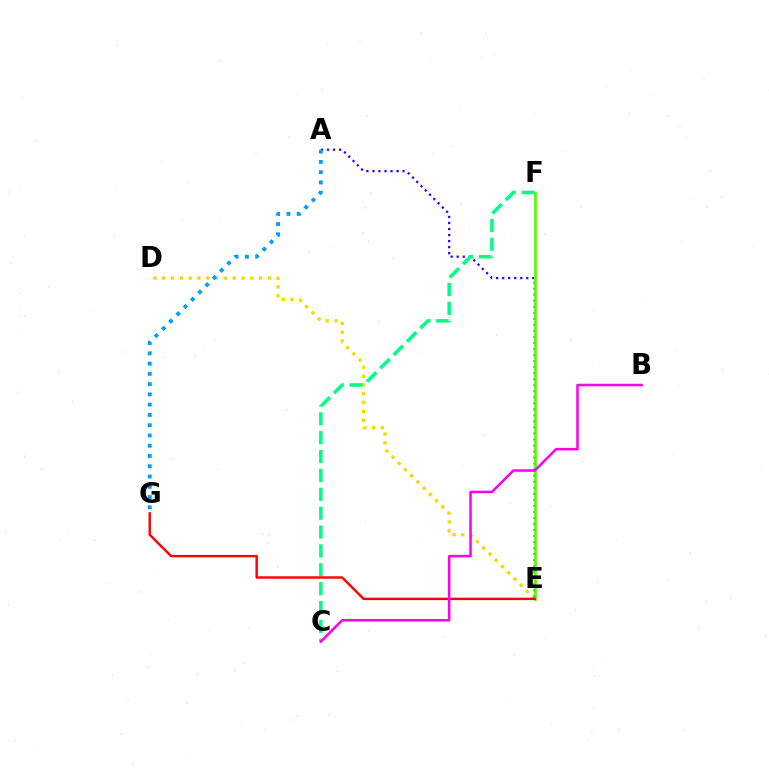{('D', 'E'): [{'color': '#ffd500', 'line_style': 'dotted', 'thickness': 2.39}], ('A', 'E'): [{'color': '#3700ff', 'line_style': 'dotted', 'thickness': 1.64}], ('E', 'F'): [{'color': '#4fff00', 'line_style': 'solid', 'thickness': 1.95}], ('C', 'F'): [{'color': '#00ff86', 'line_style': 'dashed', 'thickness': 2.56}], ('A', 'G'): [{'color': '#009eff', 'line_style': 'dotted', 'thickness': 2.79}], ('E', 'G'): [{'color': '#ff0000', 'line_style': 'solid', 'thickness': 1.74}], ('B', 'C'): [{'color': '#ff00ed', 'line_style': 'solid', 'thickness': 1.82}]}